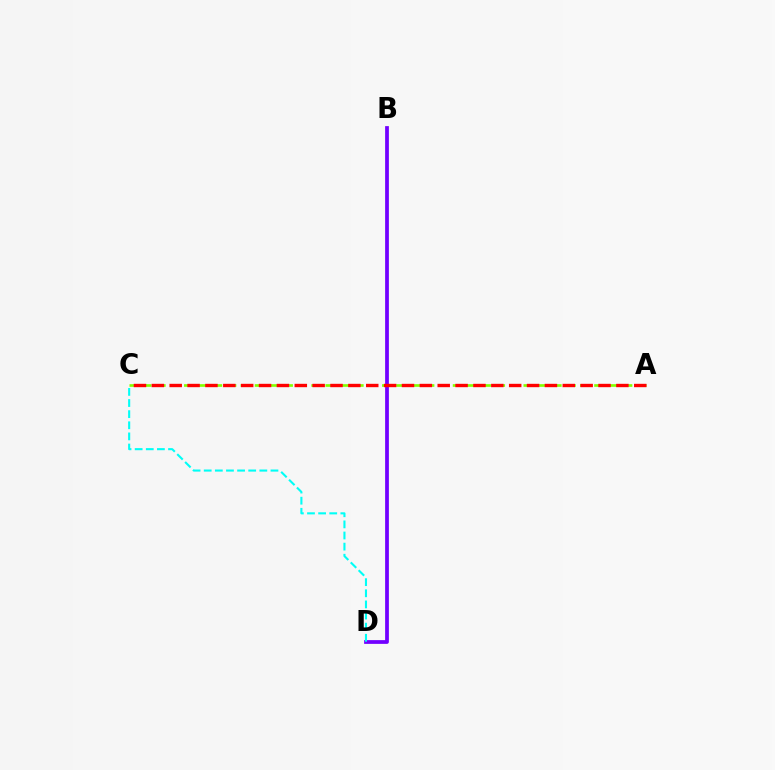{('B', 'D'): [{'color': '#7200ff', 'line_style': 'solid', 'thickness': 2.7}], ('A', 'C'): [{'color': '#84ff00', 'line_style': 'dashed', 'thickness': 1.92}, {'color': '#ff0000', 'line_style': 'dashed', 'thickness': 2.43}], ('C', 'D'): [{'color': '#00fff6', 'line_style': 'dashed', 'thickness': 1.51}]}